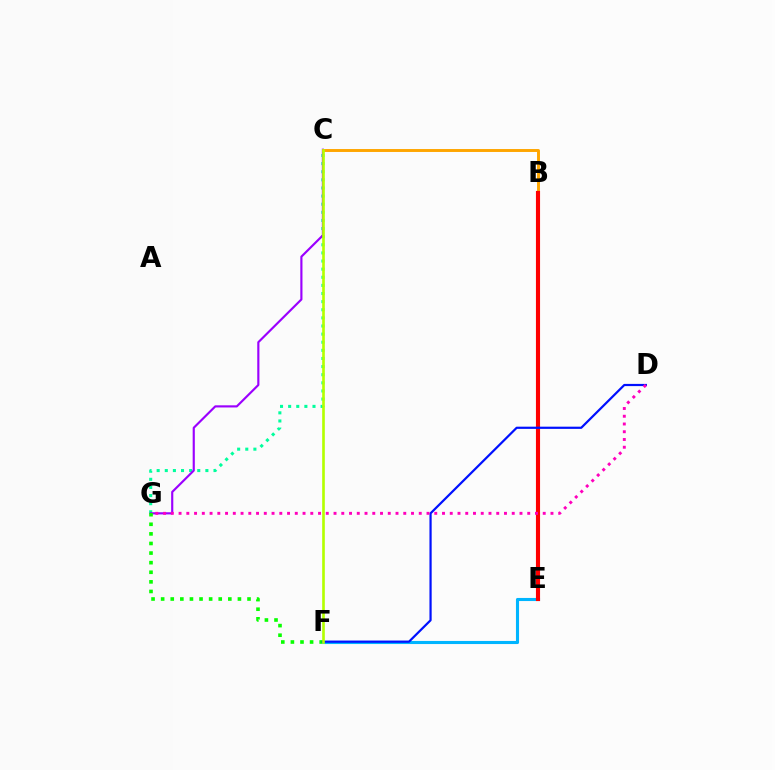{('C', 'G'): [{'color': '#00ff9d', 'line_style': 'dotted', 'thickness': 2.21}, {'color': '#9b00ff', 'line_style': 'solid', 'thickness': 1.55}], ('F', 'G'): [{'color': '#08ff00', 'line_style': 'dotted', 'thickness': 2.61}], ('B', 'C'): [{'color': '#ffa500', 'line_style': 'solid', 'thickness': 2.11}], ('E', 'F'): [{'color': '#00b5ff', 'line_style': 'solid', 'thickness': 2.23}], ('B', 'E'): [{'color': '#ff0000', 'line_style': 'solid', 'thickness': 2.96}], ('D', 'F'): [{'color': '#0010ff', 'line_style': 'solid', 'thickness': 1.59}], ('C', 'F'): [{'color': '#b3ff00', 'line_style': 'solid', 'thickness': 1.9}], ('D', 'G'): [{'color': '#ff00bd', 'line_style': 'dotted', 'thickness': 2.11}]}